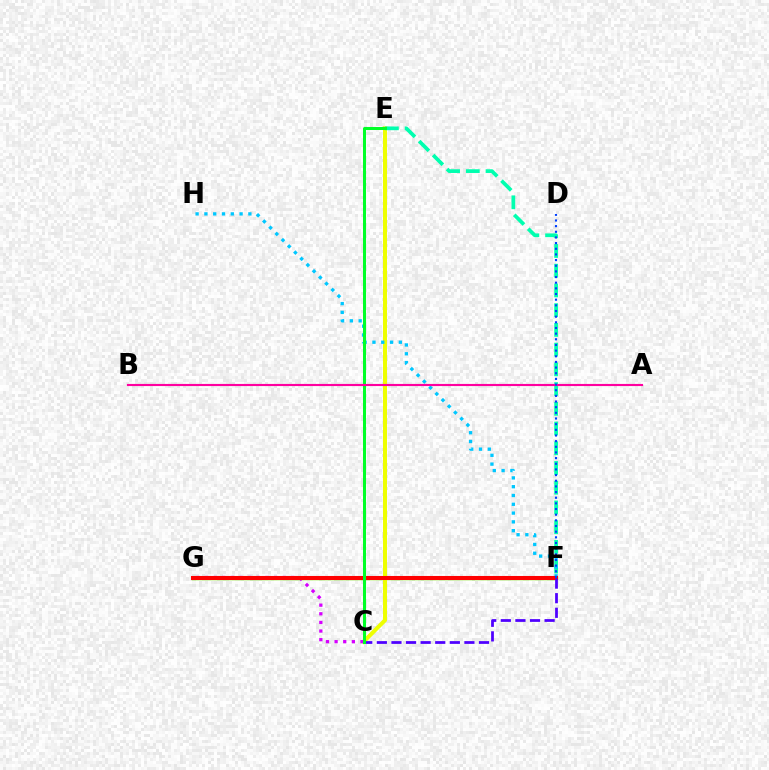{('F', 'G'): [{'color': '#66ff00', 'line_style': 'solid', 'thickness': 2.49}, {'color': '#ff8800', 'line_style': 'dashed', 'thickness': 1.93}, {'color': '#ff0000', 'line_style': 'solid', 'thickness': 2.92}], ('C', 'E'): [{'color': '#eeff00', 'line_style': 'solid', 'thickness': 2.88}, {'color': '#00ff27', 'line_style': 'solid', 'thickness': 2.17}], ('E', 'F'): [{'color': '#00ffaf', 'line_style': 'dashed', 'thickness': 2.68}], ('C', 'G'): [{'color': '#d600ff', 'line_style': 'dotted', 'thickness': 2.34}], ('F', 'H'): [{'color': '#00c7ff', 'line_style': 'dotted', 'thickness': 2.39}], ('C', 'F'): [{'color': '#4f00ff', 'line_style': 'dashed', 'thickness': 1.98}], ('A', 'B'): [{'color': '#ff00a0', 'line_style': 'solid', 'thickness': 1.53}], ('D', 'F'): [{'color': '#003fff', 'line_style': 'dotted', 'thickness': 1.54}]}